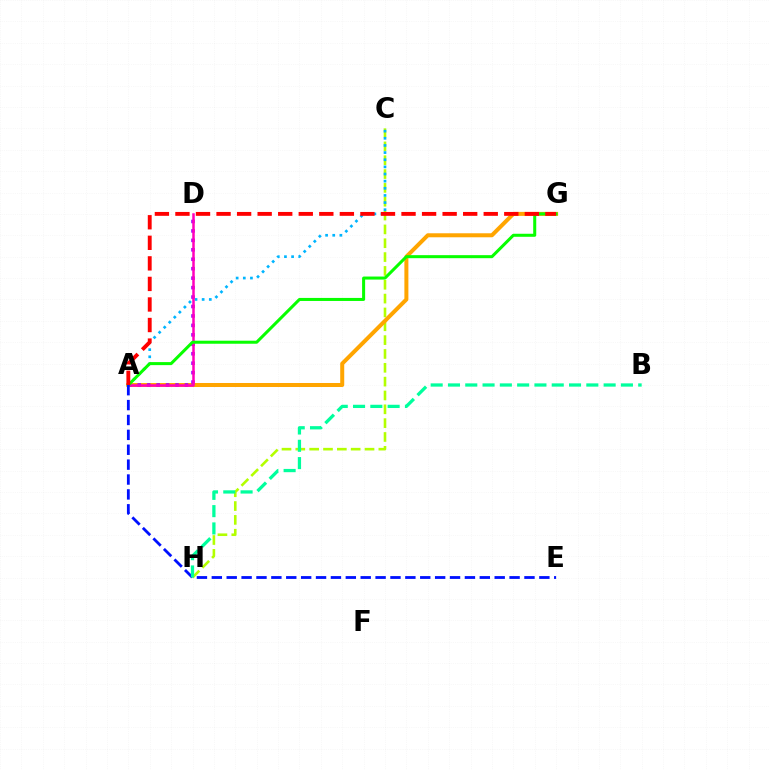{('C', 'H'): [{'color': '#b3ff00', 'line_style': 'dashed', 'thickness': 1.88}], ('A', 'G'): [{'color': '#ffa500', 'line_style': 'solid', 'thickness': 2.88}, {'color': '#08ff00', 'line_style': 'solid', 'thickness': 2.18}, {'color': '#ff0000', 'line_style': 'dashed', 'thickness': 2.79}], ('A', 'D'): [{'color': '#9b00ff', 'line_style': 'dotted', 'thickness': 2.57}, {'color': '#ff00bd', 'line_style': 'solid', 'thickness': 1.81}], ('A', 'C'): [{'color': '#00b5ff', 'line_style': 'dotted', 'thickness': 1.94}], ('A', 'E'): [{'color': '#0010ff', 'line_style': 'dashed', 'thickness': 2.02}], ('B', 'H'): [{'color': '#00ff9d', 'line_style': 'dashed', 'thickness': 2.35}]}